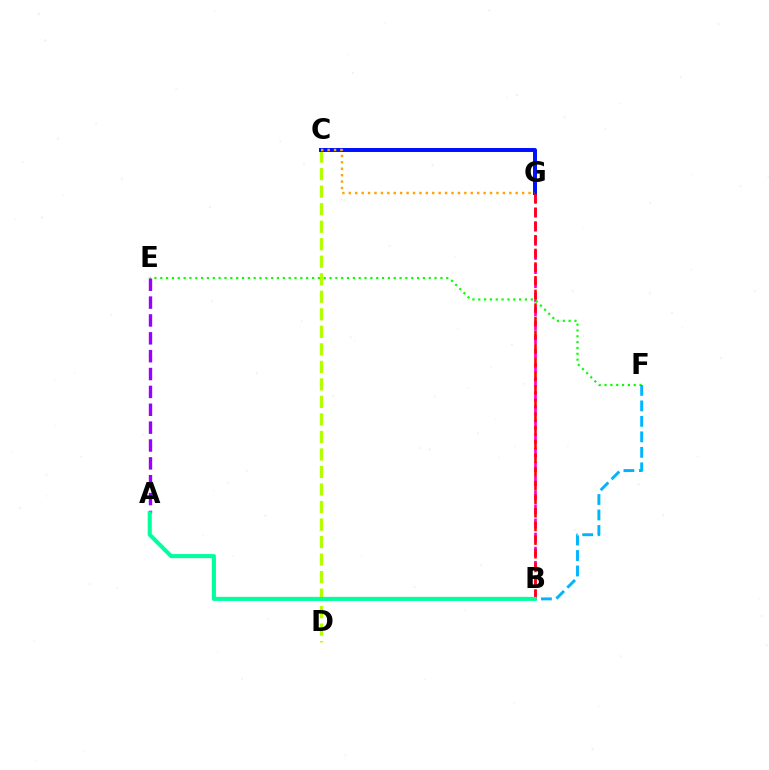{('C', 'D'): [{'color': '#b3ff00', 'line_style': 'dashed', 'thickness': 2.38}], ('B', 'G'): [{'color': '#ff00bd', 'line_style': 'dashed', 'thickness': 1.92}, {'color': '#ff0000', 'line_style': 'dashed', 'thickness': 1.85}], ('E', 'F'): [{'color': '#08ff00', 'line_style': 'dotted', 'thickness': 1.59}], ('A', 'E'): [{'color': '#9b00ff', 'line_style': 'dashed', 'thickness': 2.43}], ('B', 'F'): [{'color': '#00b5ff', 'line_style': 'dashed', 'thickness': 2.1}], ('C', 'G'): [{'color': '#0010ff', 'line_style': 'solid', 'thickness': 2.85}, {'color': '#ffa500', 'line_style': 'dotted', 'thickness': 1.74}], ('A', 'B'): [{'color': '#00ff9d', 'line_style': 'solid', 'thickness': 2.93}]}